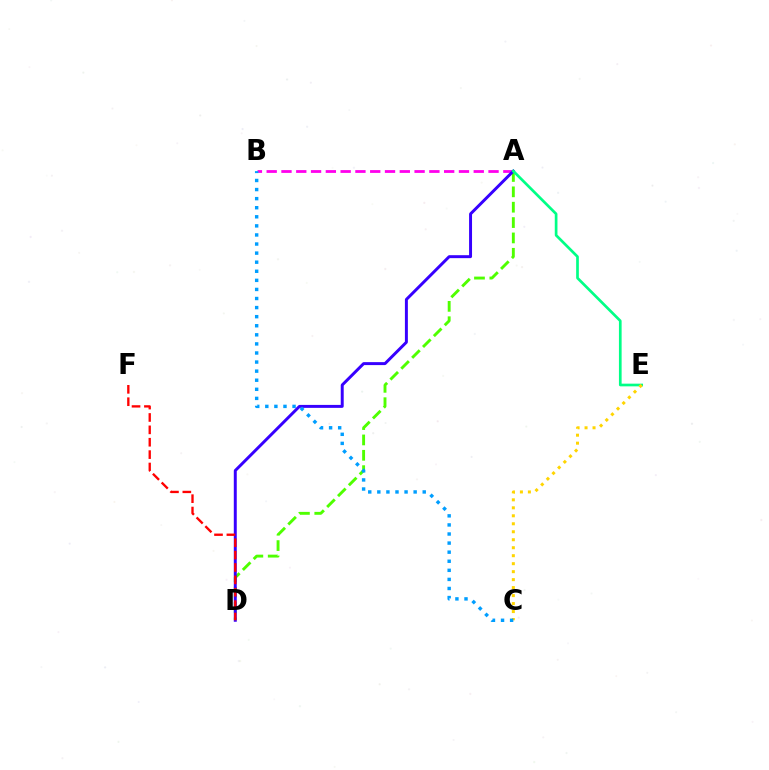{('A', 'D'): [{'color': '#4fff00', 'line_style': 'dashed', 'thickness': 2.09}, {'color': '#3700ff', 'line_style': 'solid', 'thickness': 2.13}], ('A', 'B'): [{'color': '#ff00ed', 'line_style': 'dashed', 'thickness': 2.01}], ('A', 'E'): [{'color': '#00ff86', 'line_style': 'solid', 'thickness': 1.94}], ('D', 'F'): [{'color': '#ff0000', 'line_style': 'dashed', 'thickness': 1.68}], ('C', 'E'): [{'color': '#ffd500', 'line_style': 'dotted', 'thickness': 2.17}], ('B', 'C'): [{'color': '#009eff', 'line_style': 'dotted', 'thickness': 2.47}]}